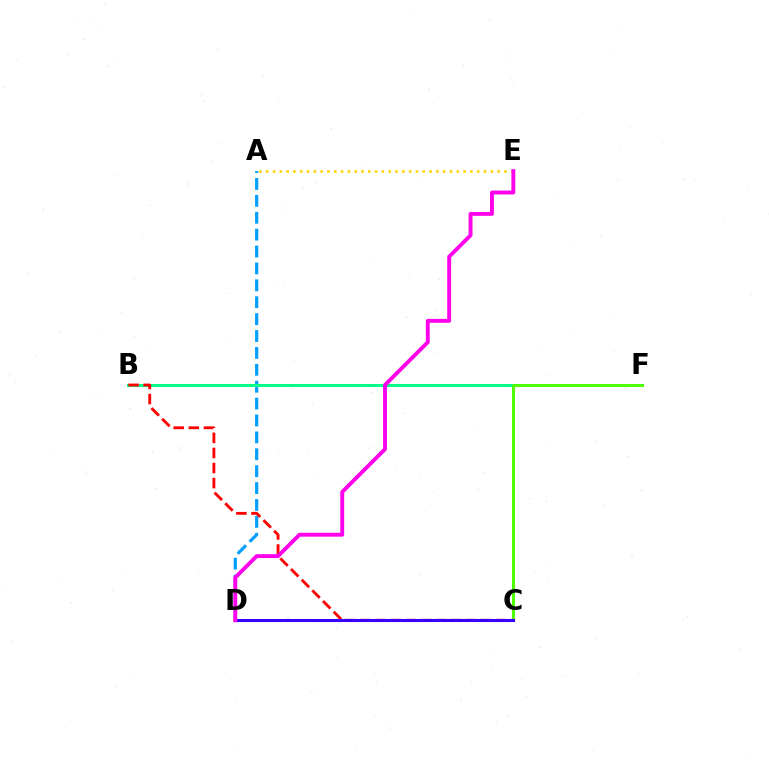{('A', 'D'): [{'color': '#009eff', 'line_style': 'dashed', 'thickness': 2.3}], ('A', 'E'): [{'color': '#ffd500', 'line_style': 'dotted', 'thickness': 1.85}], ('B', 'F'): [{'color': '#00ff86', 'line_style': 'solid', 'thickness': 2.14}], ('C', 'F'): [{'color': '#4fff00', 'line_style': 'solid', 'thickness': 2.17}], ('B', 'C'): [{'color': '#ff0000', 'line_style': 'dashed', 'thickness': 2.05}], ('C', 'D'): [{'color': '#3700ff', 'line_style': 'solid', 'thickness': 2.2}], ('D', 'E'): [{'color': '#ff00ed', 'line_style': 'solid', 'thickness': 2.8}]}